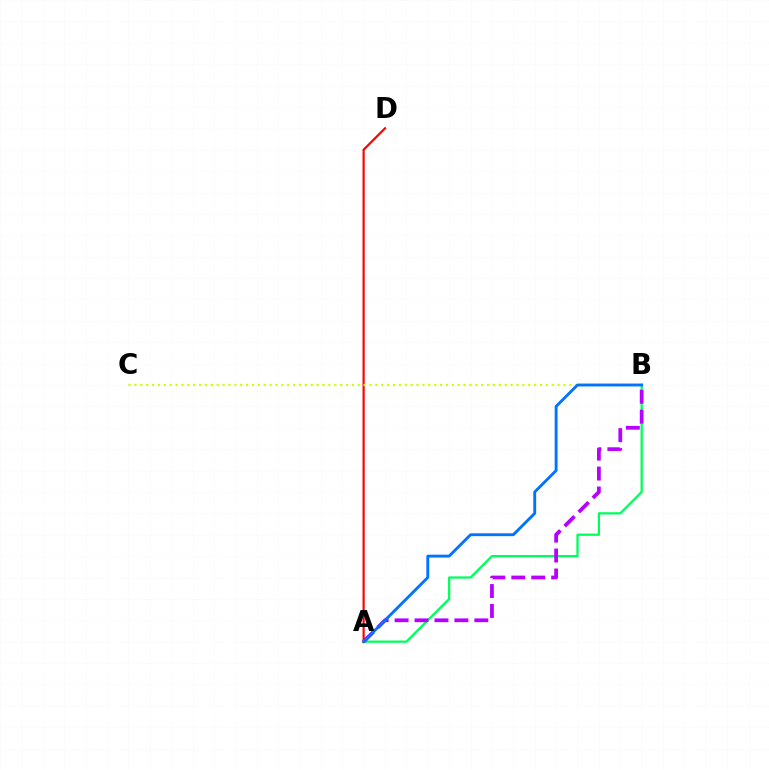{('A', 'B'): [{'color': '#00ff5c', 'line_style': 'solid', 'thickness': 1.63}, {'color': '#b900ff', 'line_style': 'dashed', 'thickness': 2.71}, {'color': '#0074ff', 'line_style': 'solid', 'thickness': 2.07}], ('A', 'D'): [{'color': '#ff0000', 'line_style': 'solid', 'thickness': 1.57}], ('B', 'C'): [{'color': '#d1ff00', 'line_style': 'dotted', 'thickness': 1.6}]}